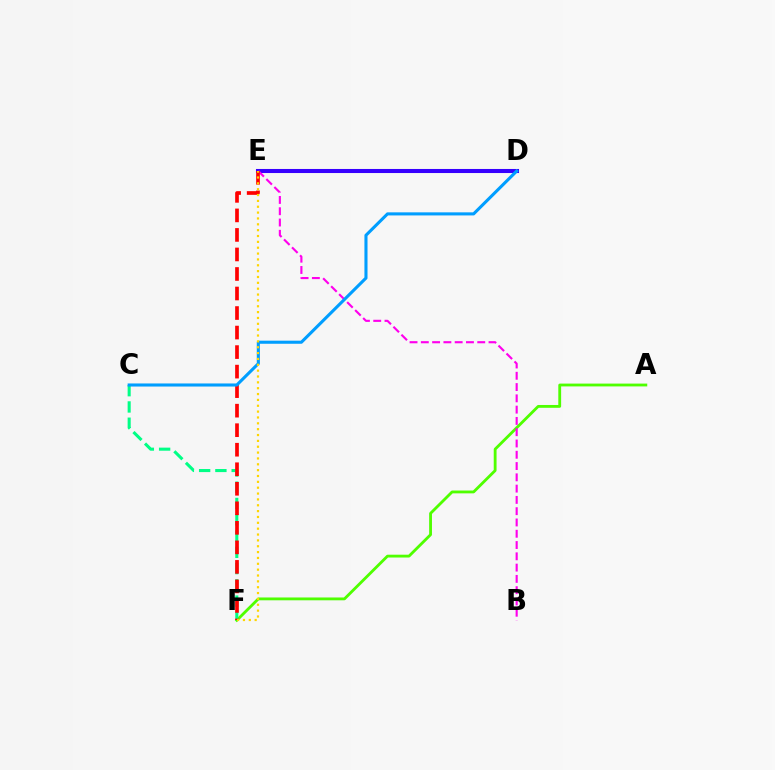{('A', 'F'): [{'color': '#4fff00', 'line_style': 'solid', 'thickness': 2.03}], ('C', 'F'): [{'color': '#00ff86', 'line_style': 'dashed', 'thickness': 2.21}], ('D', 'E'): [{'color': '#3700ff', 'line_style': 'solid', 'thickness': 2.92}], ('B', 'E'): [{'color': '#ff00ed', 'line_style': 'dashed', 'thickness': 1.53}], ('E', 'F'): [{'color': '#ff0000', 'line_style': 'dashed', 'thickness': 2.65}, {'color': '#ffd500', 'line_style': 'dotted', 'thickness': 1.59}], ('C', 'D'): [{'color': '#009eff', 'line_style': 'solid', 'thickness': 2.22}]}